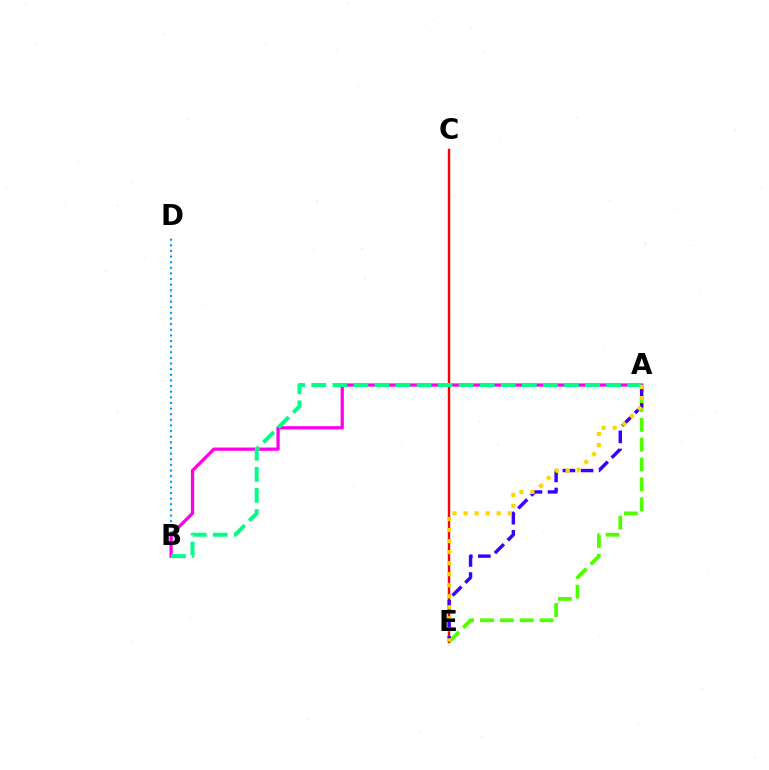{('B', 'D'): [{'color': '#009eff', 'line_style': 'dotted', 'thickness': 1.53}], ('C', 'E'): [{'color': '#ff0000', 'line_style': 'solid', 'thickness': 1.72}], ('A', 'B'): [{'color': '#ff00ed', 'line_style': 'solid', 'thickness': 2.35}, {'color': '#00ff86', 'line_style': 'dashed', 'thickness': 2.86}], ('A', 'E'): [{'color': '#4fff00', 'line_style': 'dashed', 'thickness': 2.7}, {'color': '#3700ff', 'line_style': 'dashed', 'thickness': 2.46}, {'color': '#ffd500', 'line_style': 'dotted', 'thickness': 3.0}]}